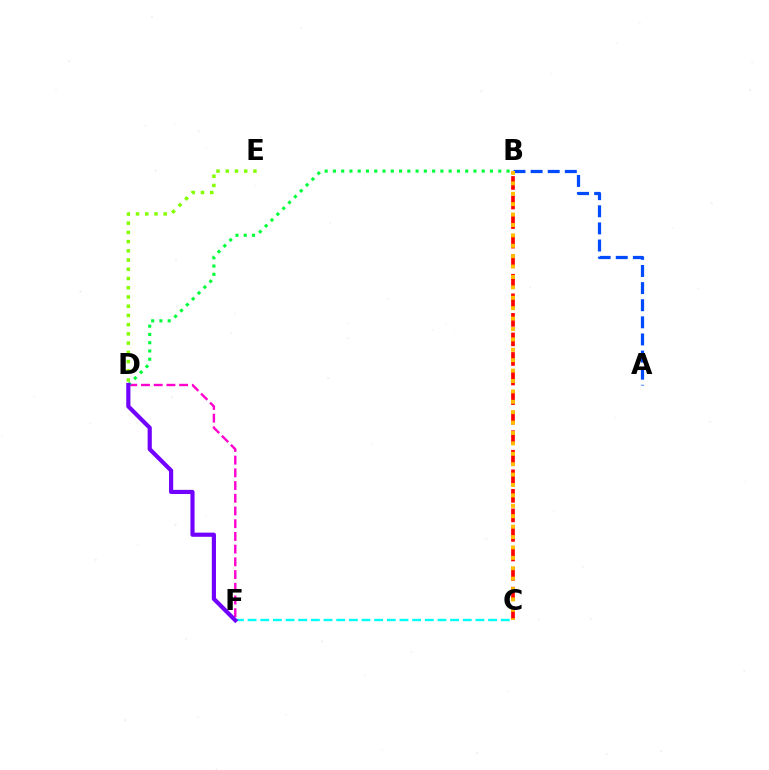{('D', 'F'): [{'color': '#ff00cf', 'line_style': 'dashed', 'thickness': 1.73}, {'color': '#7200ff', 'line_style': 'solid', 'thickness': 2.99}], ('B', 'D'): [{'color': '#00ff39', 'line_style': 'dotted', 'thickness': 2.25}], ('D', 'E'): [{'color': '#84ff00', 'line_style': 'dotted', 'thickness': 2.51}], ('C', 'F'): [{'color': '#00fff6', 'line_style': 'dashed', 'thickness': 1.72}], ('B', 'C'): [{'color': '#ff0000', 'line_style': 'dashed', 'thickness': 2.66}, {'color': '#ffbd00', 'line_style': 'dotted', 'thickness': 2.83}], ('A', 'B'): [{'color': '#004bff', 'line_style': 'dashed', 'thickness': 2.33}]}